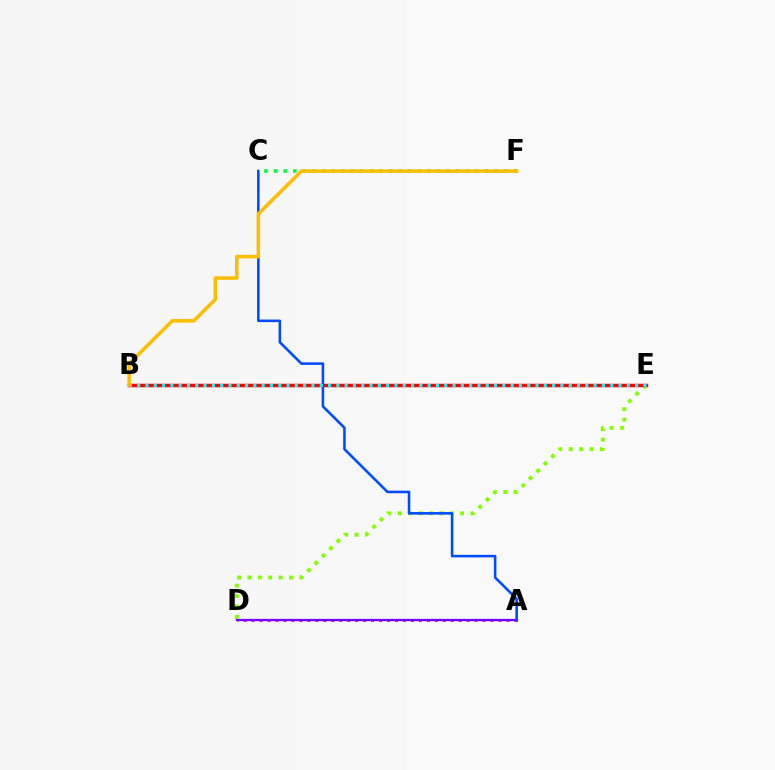{('D', 'E'): [{'color': '#84ff00', 'line_style': 'dotted', 'thickness': 2.82}], ('B', 'E'): [{'color': '#ff0000', 'line_style': 'solid', 'thickness': 2.51}, {'color': '#00fff6', 'line_style': 'dotted', 'thickness': 2.25}], ('C', 'F'): [{'color': '#00ff39', 'line_style': 'dotted', 'thickness': 2.6}], ('A', 'D'): [{'color': '#ff00cf', 'line_style': 'dotted', 'thickness': 2.17}, {'color': '#7200ff', 'line_style': 'solid', 'thickness': 1.62}], ('A', 'C'): [{'color': '#004bff', 'line_style': 'solid', 'thickness': 1.84}], ('B', 'F'): [{'color': '#ffbd00', 'line_style': 'solid', 'thickness': 2.53}]}